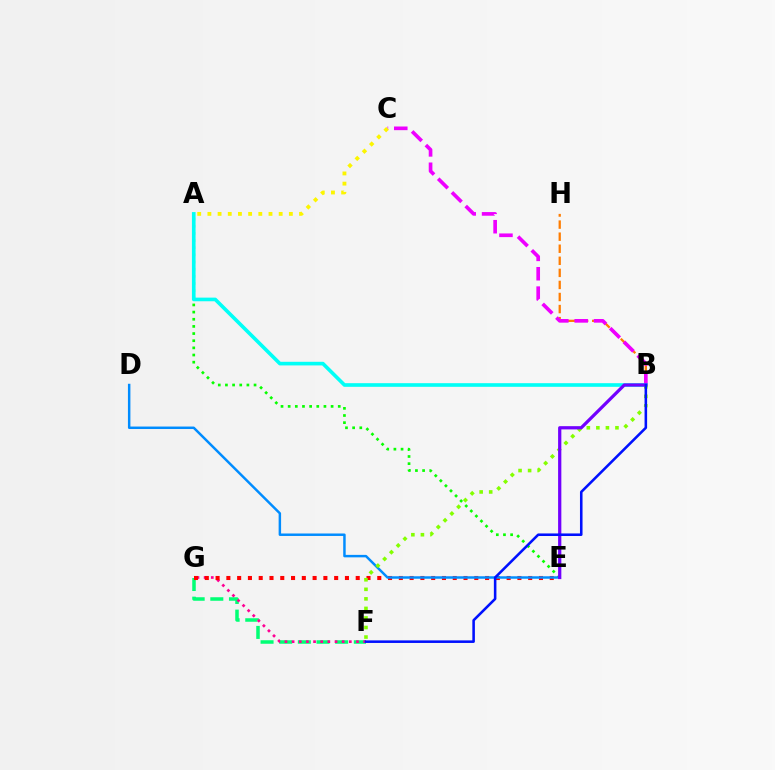{('F', 'G'): [{'color': '#00ff74', 'line_style': 'dashed', 'thickness': 2.53}, {'color': '#ff0094', 'line_style': 'dotted', 'thickness': 1.94}], ('B', 'H'): [{'color': '#ff7c00', 'line_style': 'dashed', 'thickness': 1.64}], ('E', 'G'): [{'color': '#ff0000', 'line_style': 'dotted', 'thickness': 2.93}], ('A', 'E'): [{'color': '#08ff00', 'line_style': 'dotted', 'thickness': 1.94}], ('D', 'E'): [{'color': '#008cff', 'line_style': 'solid', 'thickness': 1.78}], ('B', 'C'): [{'color': '#ee00ff', 'line_style': 'dashed', 'thickness': 2.63}], ('A', 'B'): [{'color': '#00fff6', 'line_style': 'solid', 'thickness': 2.61}], ('A', 'C'): [{'color': '#fcf500', 'line_style': 'dotted', 'thickness': 2.77}], ('B', 'F'): [{'color': '#84ff00', 'line_style': 'dotted', 'thickness': 2.59}, {'color': '#0010ff', 'line_style': 'solid', 'thickness': 1.84}], ('B', 'E'): [{'color': '#7200ff', 'line_style': 'solid', 'thickness': 2.33}]}